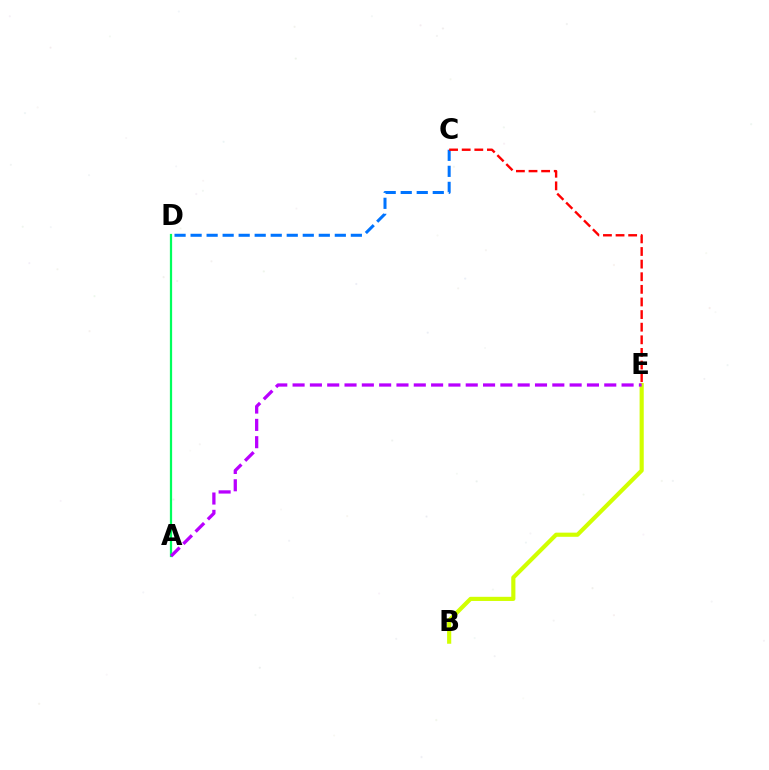{('A', 'D'): [{'color': '#00ff5c', 'line_style': 'solid', 'thickness': 1.62}], ('C', 'D'): [{'color': '#0074ff', 'line_style': 'dashed', 'thickness': 2.18}], ('B', 'E'): [{'color': '#d1ff00', 'line_style': 'solid', 'thickness': 2.99}], ('C', 'E'): [{'color': '#ff0000', 'line_style': 'dashed', 'thickness': 1.71}], ('A', 'E'): [{'color': '#b900ff', 'line_style': 'dashed', 'thickness': 2.35}]}